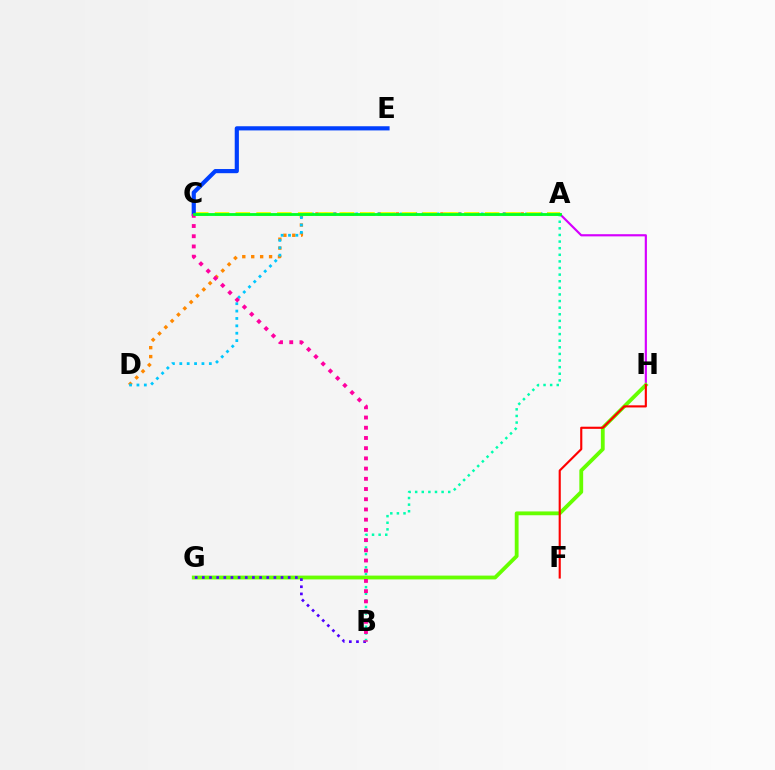{('A', 'H'): [{'color': '#d600ff', 'line_style': 'solid', 'thickness': 1.57}], ('A', 'D'): [{'color': '#ff8800', 'line_style': 'dotted', 'thickness': 2.42}, {'color': '#00c7ff', 'line_style': 'dotted', 'thickness': 2.01}], ('G', 'H'): [{'color': '#66ff00', 'line_style': 'solid', 'thickness': 2.75}], ('B', 'G'): [{'color': '#4f00ff', 'line_style': 'dotted', 'thickness': 1.94}], ('F', 'H'): [{'color': '#ff0000', 'line_style': 'solid', 'thickness': 1.54}], ('A', 'B'): [{'color': '#00ffaf', 'line_style': 'dotted', 'thickness': 1.8}], ('A', 'C'): [{'color': '#eeff00', 'line_style': 'dashed', 'thickness': 2.82}, {'color': '#00ff27', 'line_style': 'solid', 'thickness': 2.04}], ('C', 'E'): [{'color': '#003fff', 'line_style': 'solid', 'thickness': 3.0}], ('B', 'C'): [{'color': '#ff00a0', 'line_style': 'dotted', 'thickness': 2.77}]}